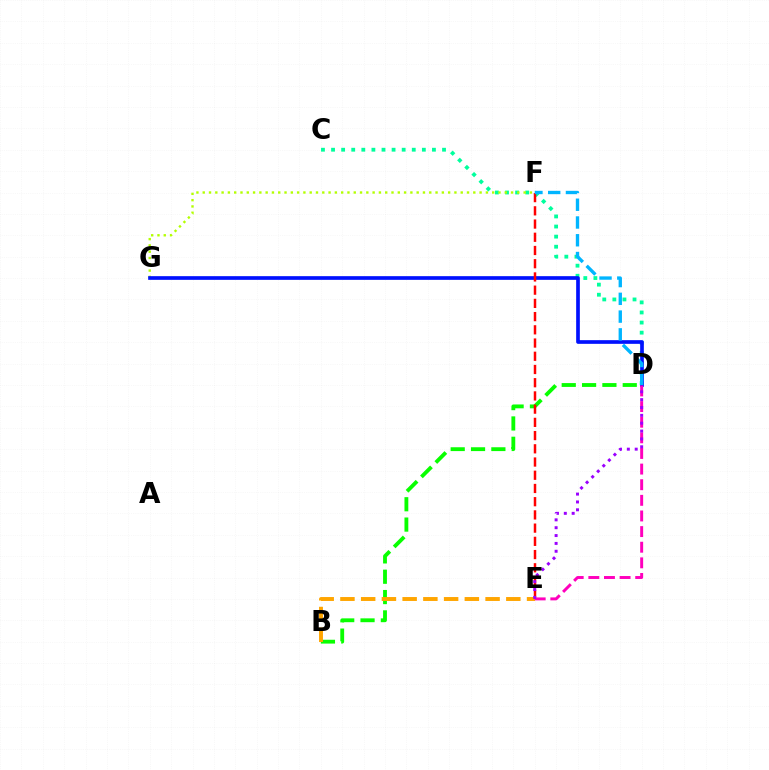{('B', 'D'): [{'color': '#08ff00', 'line_style': 'dashed', 'thickness': 2.76}], ('B', 'E'): [{'color': '#ffa500', 'line_style': 'dashed', 'thickness': 2.82}], ('C', 'D'): [{'color': '#00ff9d', 'line_style': 'dotted', 'thickness': 2.74}], ('F', 'G'): [{'color': '#b3ff00', 'line_style': 'dotted', 'thickness': 1.71}], ('D', 'G'): [{'color': '#0010ff', 'line_style': 'solid', 'thickness': 2.65}], ('E', 'F'): [{'color': '#ff0000', 'line_style': 'dashed', 'thickness': 1.8}], ('D', 'E'): [{'color': '#ff00bd', 'line_style': 'dashed', 'thickness': 2.12}, {'color': '#9b00ff', 'line_style': 'dotted', 'thickness': 2.13}], ('D', 'F'): [{'color': '#00b5ff', 'line_style': 'dashed', 'thickness': 2.41}]}